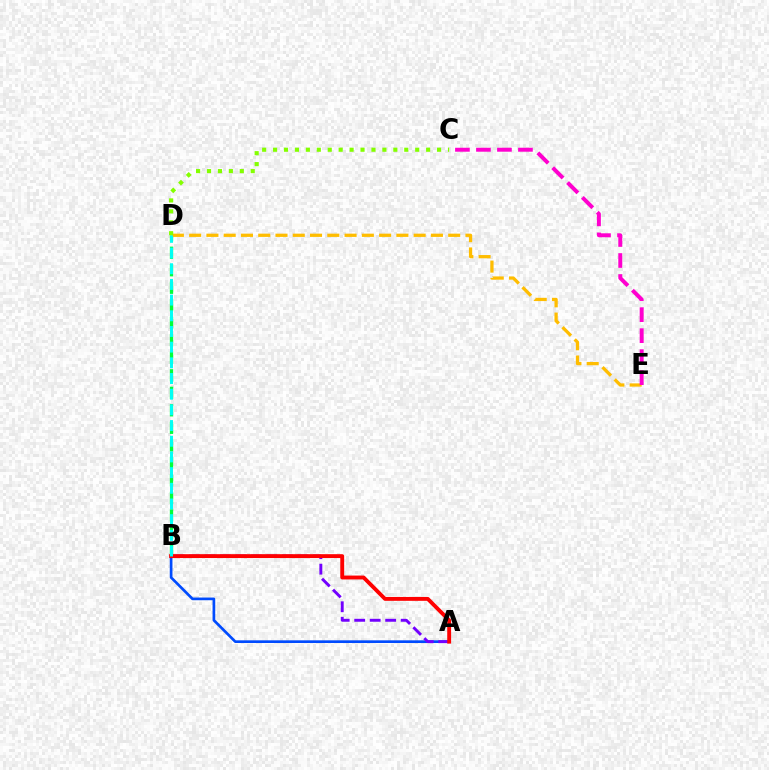{('B', 'D'): [{'color': '#00ff39', 'line_style': 'dashed', 'thickness': 2.38}, {'color': '#00fff6', 'line_style': 'dashed', 'thickness': 2.13}], ('D', 'E'): [{'color': '#ffbd00', 'line_style': 'dashed', 'thickness': 2.35}], ('C', 'D'): [{'color': '#84ff00', 'line_style': 'dotted', 'thickness': 2.97}], ('C', 'E'): [{'color': '#ff00cf', 'line_style': 'dashed', 'thickness': 2.85}], ('A', 'B'): [{'color': '#004bff', 'line_style': 'solid', 'thickness': 1.93}, {'color': '#7200ff', 'line_style': 'dashed', 'thickness': 2.1}, {'color': '#ff0000', 'line_style': 'solid', 'thickness': 2.79}]}